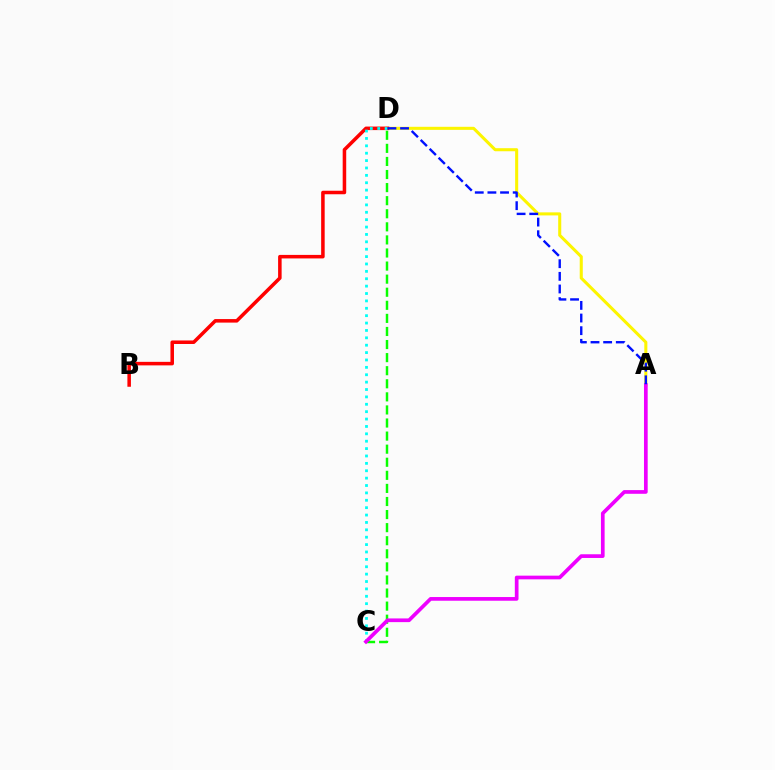{('A', 'D'): [{'color': '#fcf500', 'line_style': 'solid', 'thickness': 2.2}, {'color': '#0010ff', 'line_style': 'dashed', 'thickness': 1.72}], ('B', 'D'): [{'color': '#ff0000', 'line_style': 'solid', 'thickness': 2.54}], ('C', 'D'): [{'color': '#00fff6', 'line_style': 'dotted', 'thickness': 2.01}, {'color': '#08ff00', 'line_style': 'dashed', 'thickness': 1.78}], ('A', 'C'): [{'color': '#ee00ff', 'line_style': 'solid', 'thickness': 2.66}]}